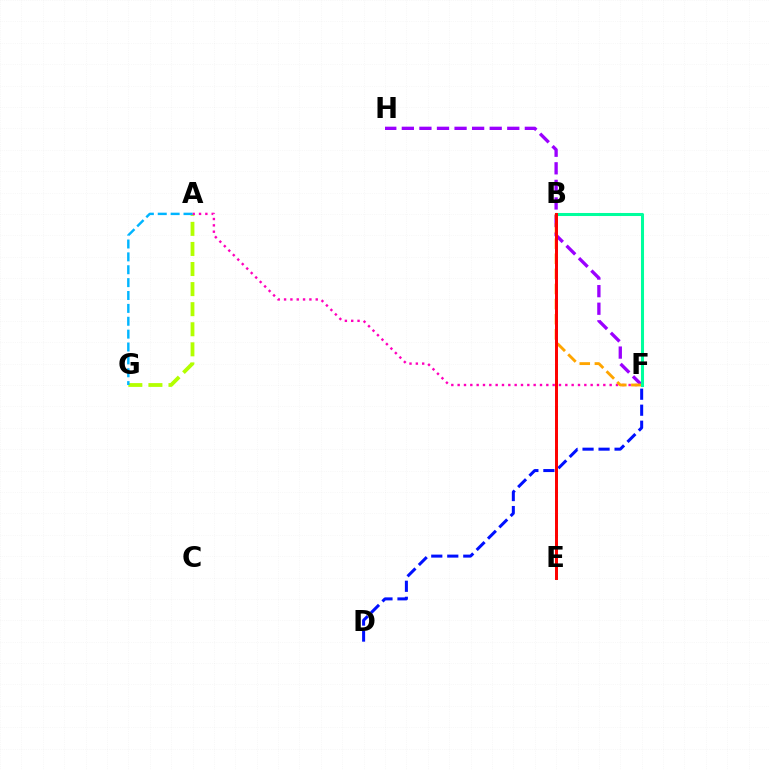{('D', 'F'): [{'color': '#0010ff', 'line_style': 'dashed', 'thickness': 2.17}], ('A', 'G'): [{'color': '#b3ff00', 'line_style': 'dashed', 'thickness': 2.73}, {'color': '#00b5ff', 'line_style': 'dashed', 'thickness': 1.75}], ('A', 'F'): [{'color': '#ff00bd', 'line_style': 'dotted', 'thickness': 1.72}], ('F', 'H'): [{'color': '#9b00ff', 'line_style': 'dashed', 'thickness': 2.39}], ('B', 'E'): [{'color': '#08ff00', 'line_style': 'dashed', 'thickness': 1.84}, {'color': '#ff0000', 'line_style': 'solid', 'thickness': 2.13}], ('B', 'F'): [{'color': '#ffa500', 'line_style': 'dashed', 'thickness': 2.05}, {'color': '#00ff9d', 'line_style': 'solid', 'thickness': 2.19}]}